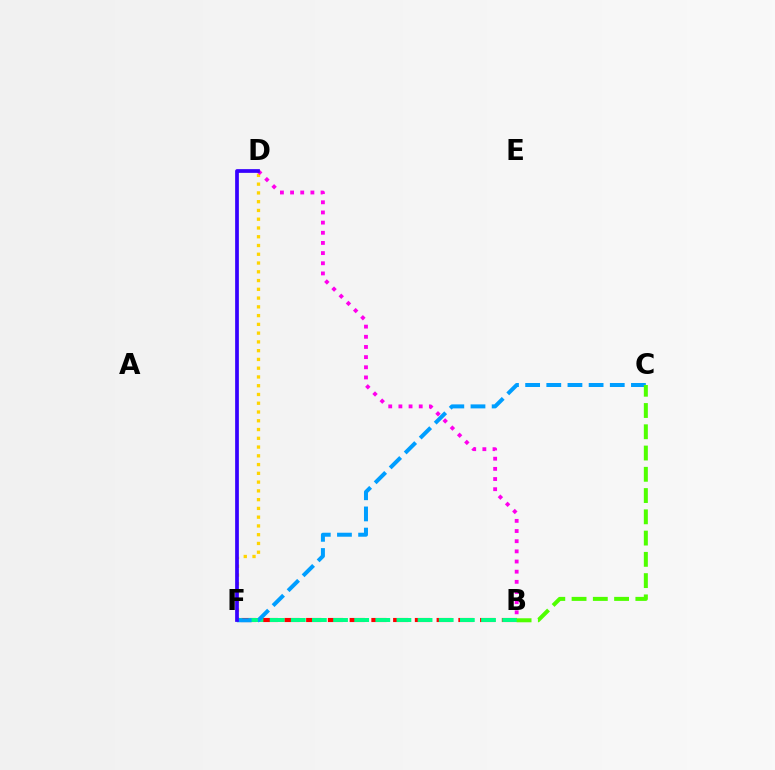{('B', 'F'): [{'color': '#ff0000', 'line_style': 'dashed', 'thickness': 2.95}, {'color': '#00ff86', 'line_style': 'dashed', 'thickness': 2.87}], ('D', 'F'): [{'color': '#ffd500', 'line_style': 'dotted', 'thickness': 2.38}, {'color': '#3700ff', 'line_style': 'solid', 'thickness': 2.69}], ('C', 'F'): [{'color': '#009eff', 'line_style': 'dashed', 'thickness': 2.87}], ('B', 'C'): [{'color': '#4fff00', 'line_style': 'dashed', 'thickness': 2.89}], ('B', 'D'): [{'color': '#ff00ed', 'line_style': 'dotted', 'thickness': 2.76}]}